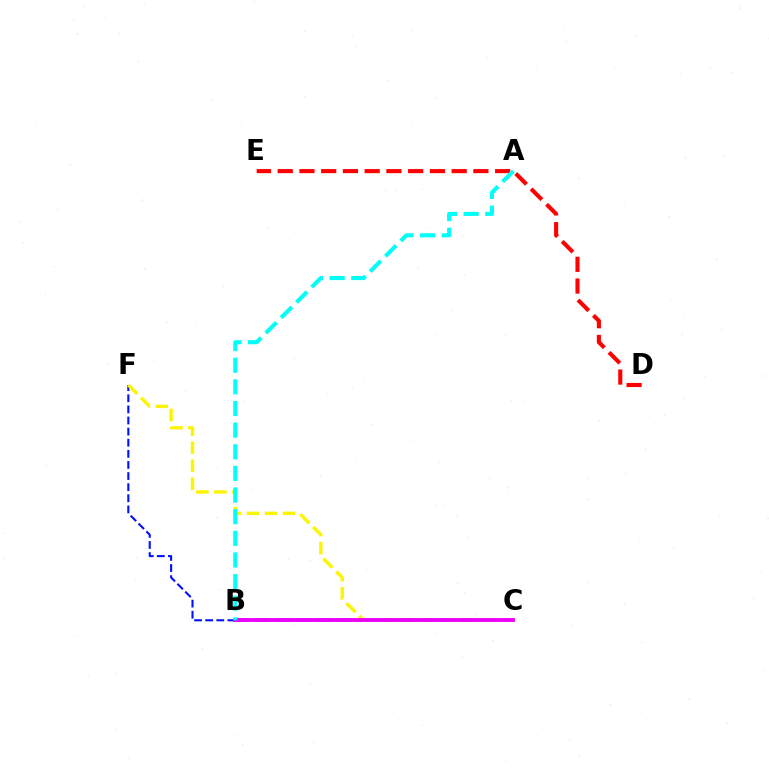{('B', 'C'): [{'color': '#08ff00', 'line_style': 'dashed', 'thickness': 2.79}, {'color': '#ee00ff', 'line_style': 'solid', 'thickness': 2.79}], ('B', 'F'): [{'color': '#0010ff', 'line_style': 'dashed', 'thickness': 1.51}], ('C', 'F'): [{'color': '#fcf500', 'line_style': 'dashed', 'thickness': 2.45}], ('D', 'E'): [{'color': '#ff0000', 'line_style': 'dashed', 'thickness': 2.95}], ('A', 'B'): [{'color': '#00fff6', 'line_style': 'dashed', 'thickness': 2.94}]}